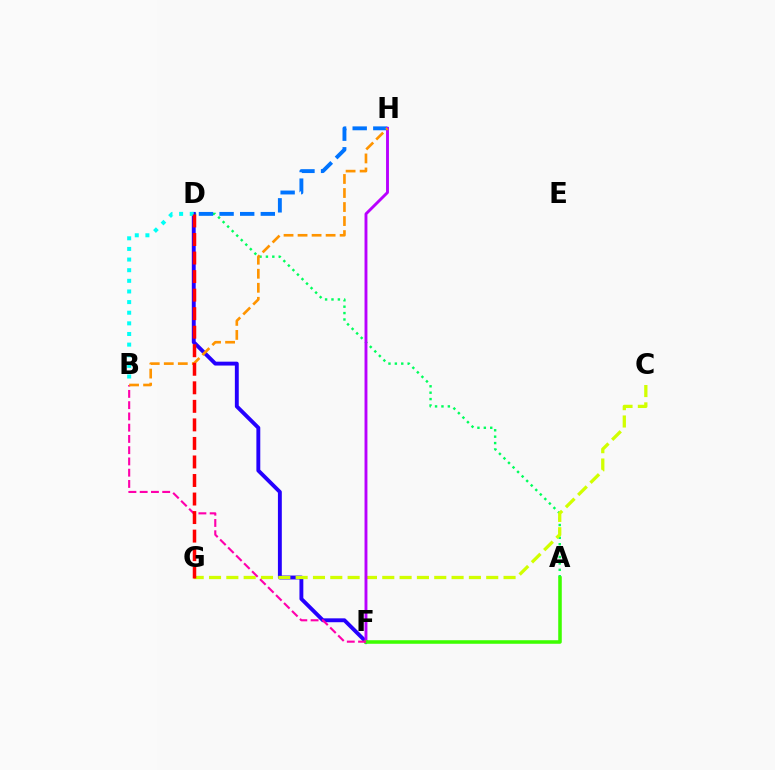{('A', 'D'): [{'color': '#00ff5c', 'line_style': 'dotted', 'thickness': 1.74}], ('D', 'F'): [{'color': '#2500ff', 'line_style': 'solid', 'thickness': 2.8}], ('D', 'H'): [{'color': '#0074ff', 'line_style': 'dashed', 'thickness': 2.8}], ('B', 'D'): [{'color': '#00fff6', 'line_style': 'dotted', 'thickness': 2.89}], ('C', 'G'): [{'color': '#d1ff00', 'line_style': 'dashed', 'thickness': 2.35}], ('F', 'H'): [{'color': '#b900ff', 'line_style': 'solid', 'thickness': 2.08}], ('A', 'F'): [{'color': '#3dff00', 'line_style': 'solid', 'thickness': 2.56}], ('B', 'F'): [{'color': '#ff00ac', 'line_style': 'dashed', 'thickness': 1.53}], ('B', 'H'): [{'color': '#ff9400', 'line_style': 'dashed', 'thickness': 1.91}], ('D', 'G'): [{'color': '#ff0000', 'line_style': 'dashed', 'thickness': 2.52}]}